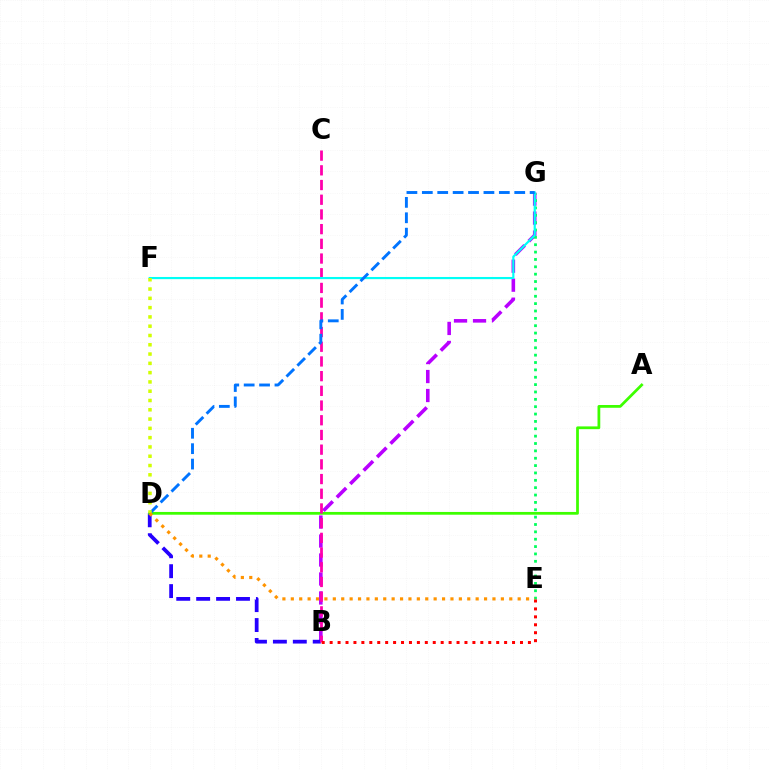{('B', 'G'): [{'color': '#b900ff', 'line_style': 'dashed', 'thickness': 2.58}], ('B', 'D'): [{'color': '#2500ff', 'line_style': 'dashed', 'thickness': 2.71}], ('E', 'G'): [{'color': '#00ff5c', 'line_style': 'dotted', 'thickness': 2.0}], ('A', 'D'): [{'color': '#3dff00', 'line_style': 'solid', 'thickness': 1.99}], ('B', 'C'): [{'color': '#ff00ac', 'line_style': 'dashed', 'thickness': 2.0}], ('B', 'E'): [{'color': '#ff0000', 'line_style': 'dotted', 'thickness': 2.15}], ('F', 'G'): [{'color': '#00fff6', 'line_style': 'solid', 'thickness': 1.57}], ('D', 'G'): [{'color': '#0074ff', 'line_style': 'dashed', 'thickness': 2.09}], ('D', 'F'): [{'color': '#d1ff00', 'line_style': 'dotted', 'thickness': 2.52}], ('D', 'E'): [{'color': '#ff9400', 'line_style': 'dotted', 'thickness': 2.28}]}